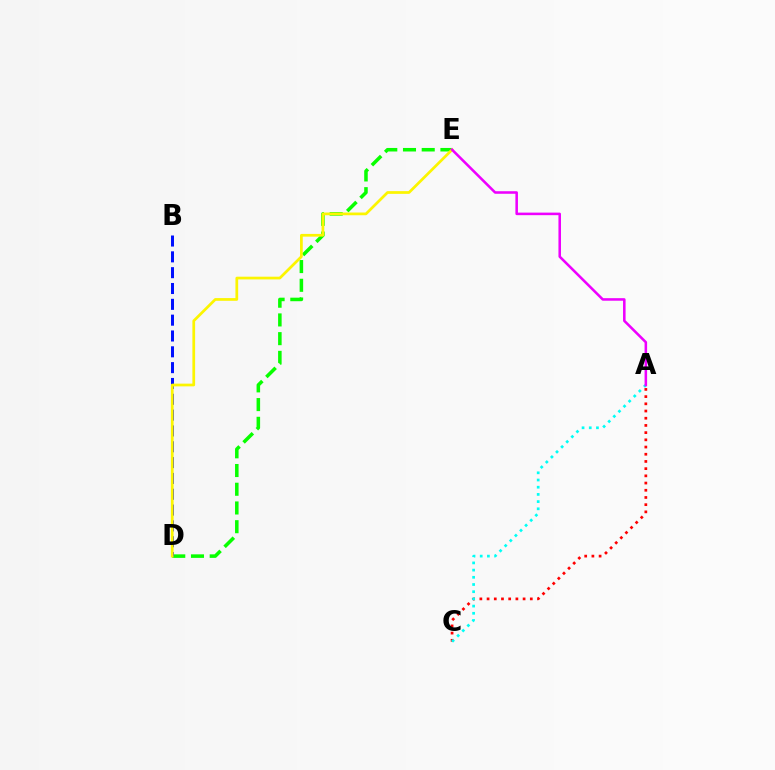{('A', 'C'): [{'color': '#ff0000', 'line_style': 'dotted', 'thickness': 1.96}, {'color': '#00fff6', 'line_style': 'dotted', 'thickness': 1.96}], ('D', 'E'): [{'color': '#08ff00', 'line_style': 'dashed', 'thickness': 2.54}, {'color': '#fcf500', 'line_style': 'solid', 'thickness': 1.96}], ('B', 'D'): [{'color': '#0010ff', 'line_style': 'dashed', 'thickness': 2.15}], ('A', 'E'): [{'color': '#ee00ff', 'line_style': 'solid', 'thickness': 1.84}]}